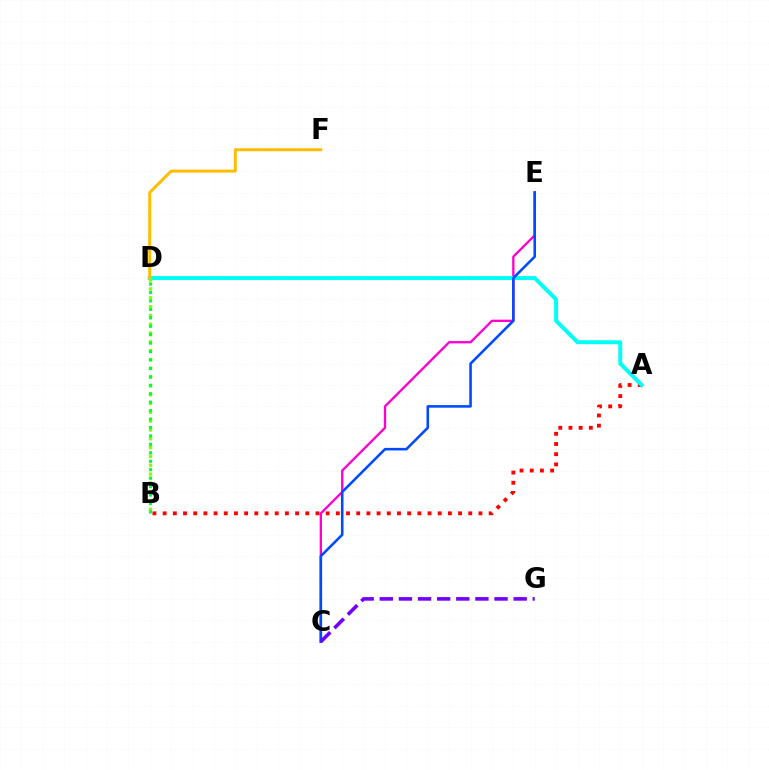{('C', 'E'): [{'color': '#ff00cf', 'line_style': 'solid', 'thickness': 1.68}, {'color': '#004bff', 'line_style': 'solid', 'thickness': 1.86}], ('A', 'B'): [{'color': '#ff0000', 'line_style': 'dotted', 'thickness': 2.77}], ('A', 'D'): [{'color': '#00fff6', 'line_style': 'solid', 'thickness': 2.86}], ('D', 'F'): [{'color': '#ffbd00', 'line_style': 'solid', 'thickness': 2.13}], ('B', 'D'): [{'color': '#84ff00', 'line_style': 'dotted', 'thickness': 2.39}, {'color': '#00ff39', 'line_style': 'dotted', 'thickness': 2.29}], ('C', 'G'): [{'color': '#7200ff', 'line_style': 'dashed', 'thickness': 2.6}]}